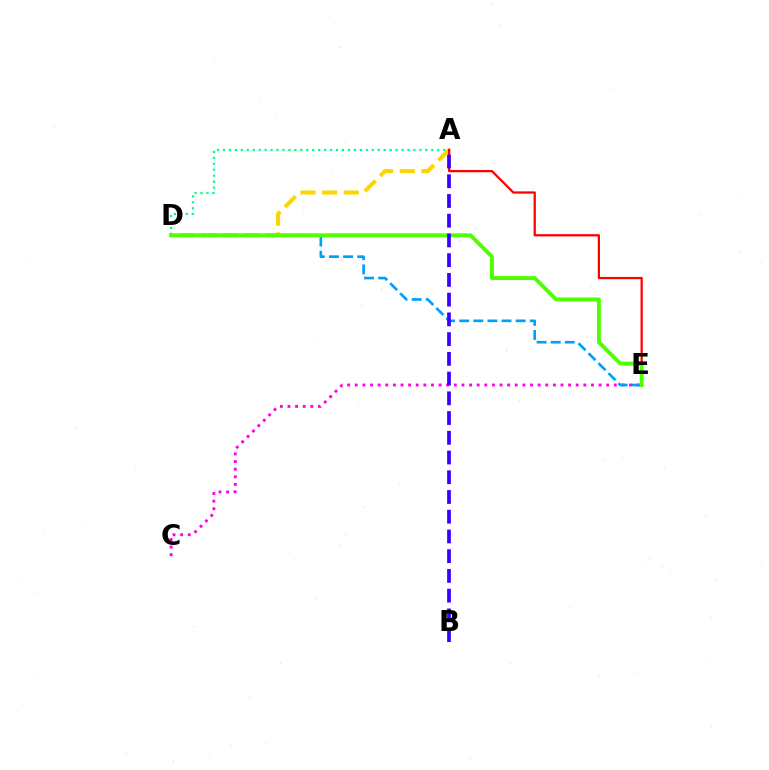{('A', 'D'): [{'color': '#ffd500', 'line_style': 'dashed', 'thickness': 2.94}, {'color': '#00ff86', 'line_style': 'dotted', 'thickness': 1.62}], ('C', 'E'): [{'color': '#ff00ed', 'line_style': 'dotted', 'thickness': 2.07}], ('D', 'E'): [{'color': '#009eff', 'line_style': 'dashed', 'thickness': 1.92}, {'color': '#4fff00', 'line_style': 'solid', 'thickness': 2.8}], ('A', 'E'): [{'color': '#ff0000', 'line_style': 'solid', 'thickness': 1.62}], ('A', 'B'): [{'color': '#3700ff', 'line_style': 'dashed', 'thickness': 2.68}]}